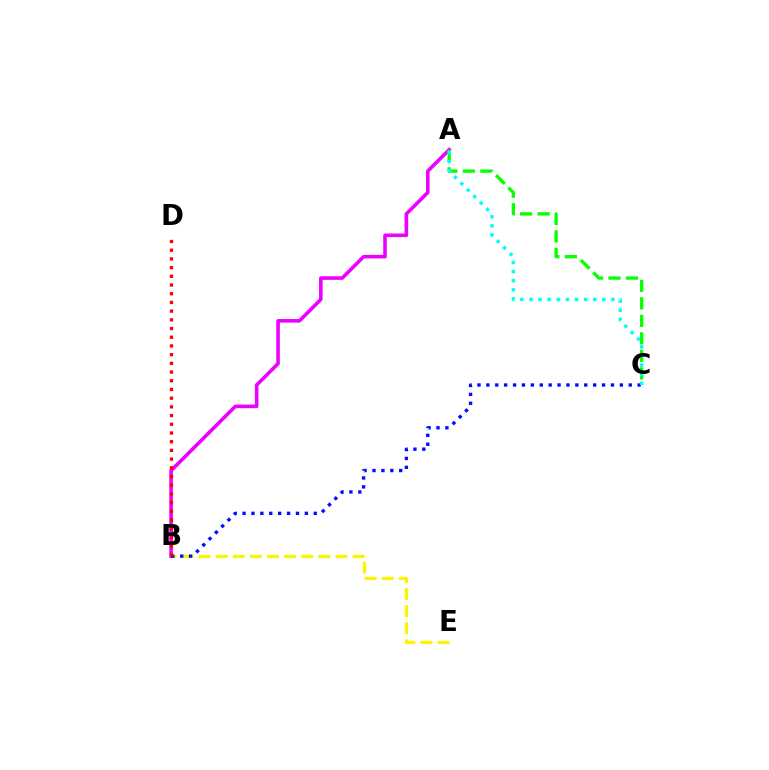{('B', 'E'): [{'color': '#fcf500', 'line_style': 'dashed', 'thickness': 2.32}], ('A', 'B'): [{'color': '#ee00ff', 'line_style': 'solid', 'thickness': 2.58}], ('A', 'C'): [{'color': '#08ff00', 'line_style': 'dashed', 'thickness': 2.38}, {'color': '#00fff6', 'line_style': 'dotted', 'thickness': 2.47}], ('B', 'C'): [{'color': '#0010ff', 'line_style': 'dotted', 'thickness': 2.42}], ('B', 'D'): [{'color': '#ff0000', 'line_style': 'dotted', 'thickness': 2.37}]}